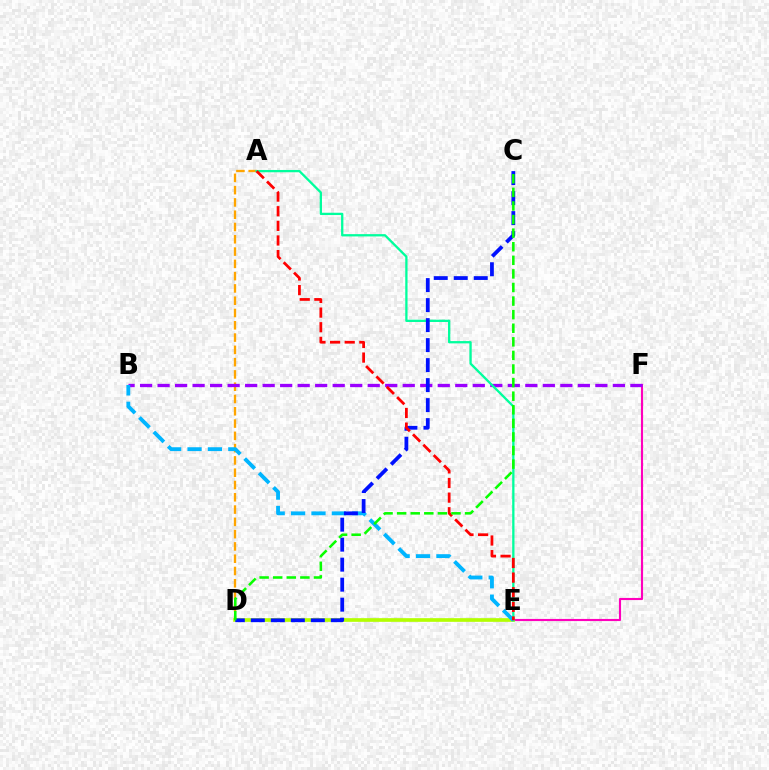{('A', 'D'): [{'color': '#ffa500', 'line_style': 'dashed', 'thickness': 1.67}], ('E', 'F'): [{'color': '#ff00bd', 'line_style': 'solid', 'thickness': 1.54}], ('B', 'F'): [{'color': '#9b00ff', 'line_style': 'dashed', 'thickness': 2.38}], ('D', 'E'): [{'color': '#b3ff00', 'line_style': 'solid', 'thickness': 2.64}], ('A', 'E'): [{'color': '#00ff9d', 'line_style': 'solid', 'thickness': 1.65}, {'color': '#ff0000', 'line_style': 'dashed', 'thickness': 1.99}], ('B', 'E'): [{'color': '#00b5ff', 'line_style': 'dashed', 'thickness': 2.77}], ('C', 'D'): [{'color': '#0010ff', 'line_style': 'dashed', 'thickness': 2.72}, {'color': '#08ff00', 'line_style': 'dashed', 'thickness': 1.85}]}